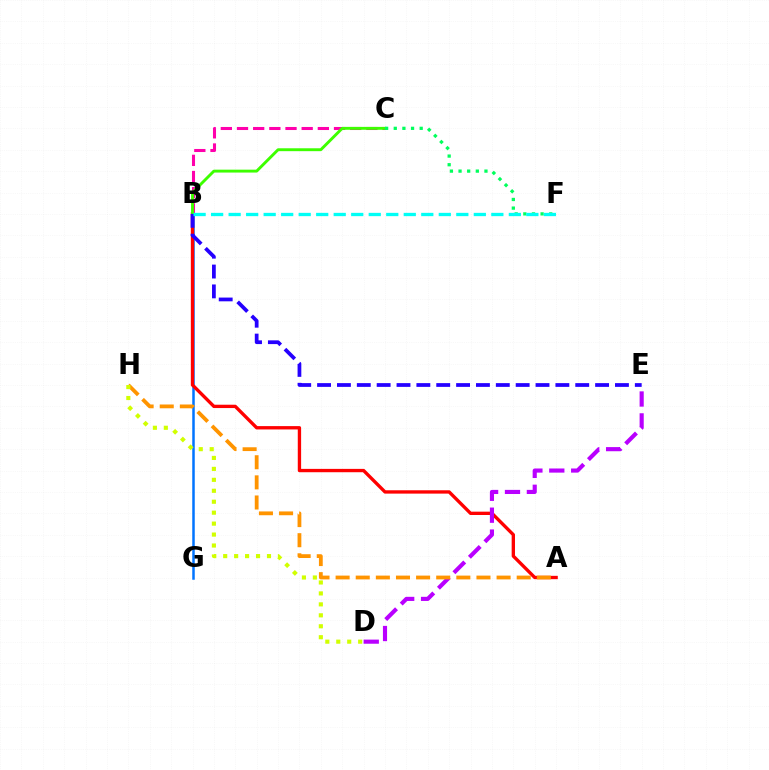{('B', 'G'): [{'color': '#0074ff', 'line_style': 'solid', 'thickness': 1.8}], ('A', 'B'): [{'color': '#ff0000', 'line_style': 'solid', 'thickness': 2.41}], ('D', 'E'): [{'color': '#b900ff', 'line_style': 'dashed', 'thickness': 2.97}], ('B', 'C'): [{'color': '#ff00ac', 'line_style': 'dashed', 'thickness': 2.2}, {'color': '#3dff00', 'line_style': 'solid', 'thickness': 2.08}], ('A', 'H'): [{'color': '#ff9400', 'line_style': 'dashed', 'thickness': 2.73}], ('D', 'H'): [{'color': '#d1ff00', 'line_style': 'dotted', 'thickness': 2.97}], ('B', 'E'): [{'color': '#2500ff', 'line_style': 'dashed', 'thickness': 2.7}], ('C', 'F'): [{'color': '#00ff5c', 'line_style': 'dotted', 'thickness': 2.35}], ('B', 'F'): [{'color': '#00fff6', 'line_style': 'dashed', 'thickness': 2.38}]}